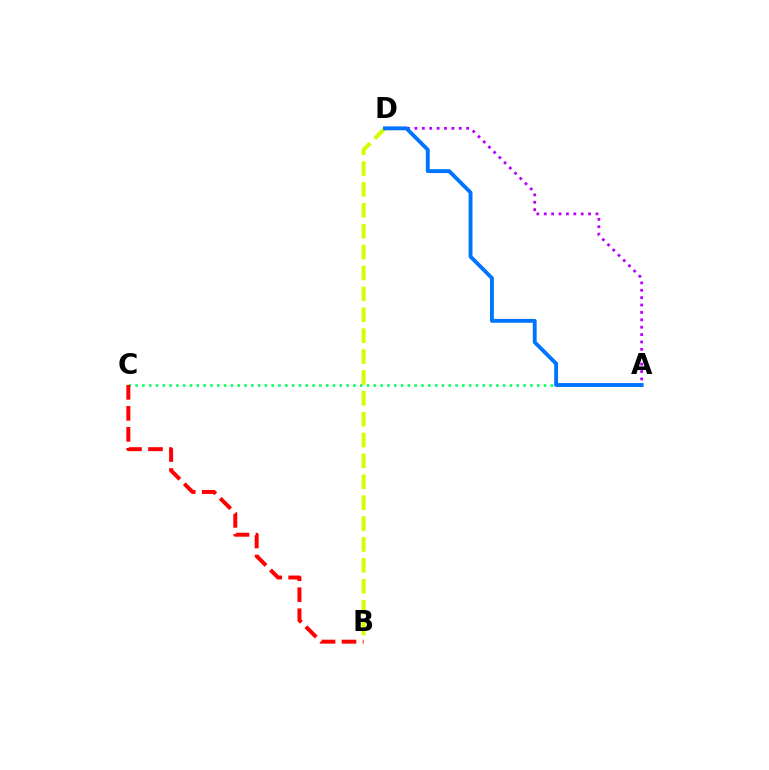{('A', 'C'): [{'color': '#00ff5c', 'line_style': 'dotted', 'thickness': 1.85}], ('B', 'D'): [{'color': '#d1ff00', 'line_style': 'dashed', 'thickness': 2.84}], ('A', 'D'): [{'color': '#b900ff', 'line_style': 'dotted', 'thickness': 2.01}, {'color': '#0074ff', 'line_style': 'solid', 'thickness': 2.78}], ('B', 'C'): [{'color': '#ff0000', 'line_style': 'dashed', 'thickness': 2.85}]}